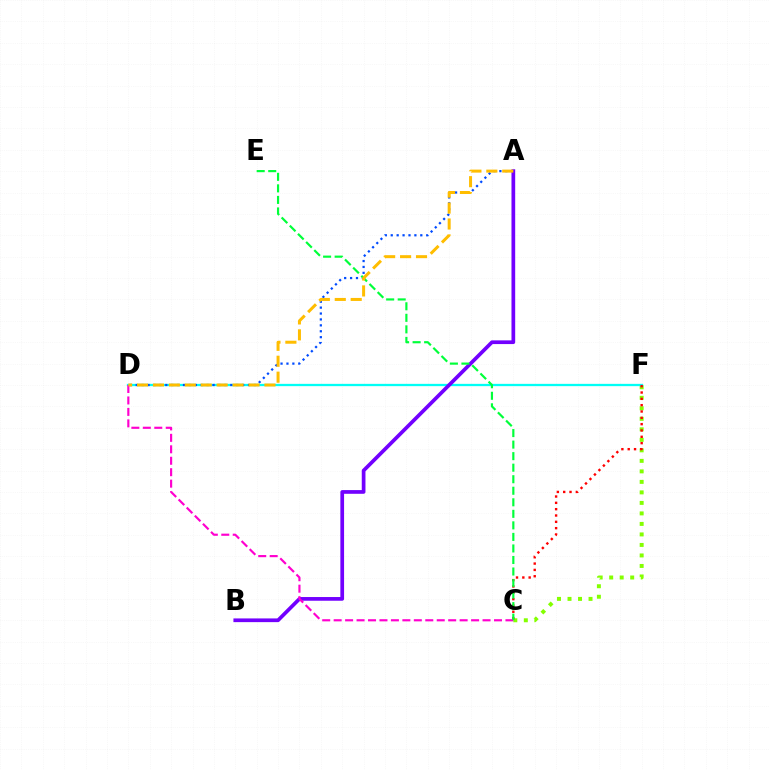{('C', 'F'): [{'color': '#84ff00', 'line_style': 'dotted', 'thickness': 2.86}, {'color': '#ff0000', 'line_style': 'dotted', 'thickness': 1.72}], ('D', 'F'): [{'color': '#00fff6', 'line_style': 'solid', 'thickness': 1.65}], ('A', 'D'): [{'color': '#004bff', 'line_style': 'dotted', 'thickness': 1.61}, {'color': '#ffbd00', 'line_style': 'dashed', 'thickness': 2.16}], ('A', 'B'): [{'color': '#7200ff', 'line_style': 'solid', 'thickness': 2.67}], ('C', 'D'): [{'color': '#ff00cf', 'line_style': 'dashed', 'thickness': 1.56}], ('C', 'E'): [{'color': '#00ff39', 'line_style': 'dashed', 'thickness': 1.57}]}